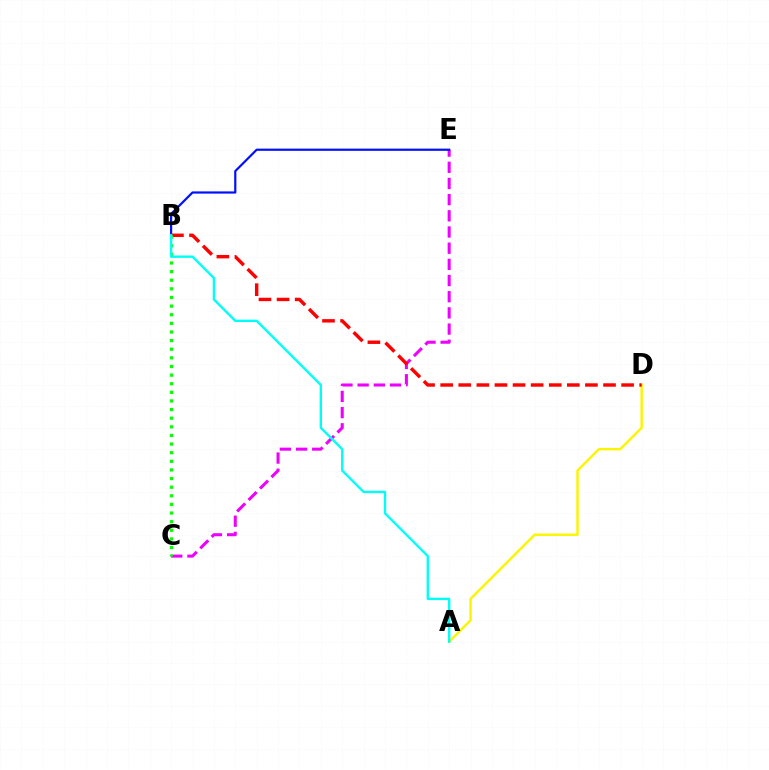{('C', 'E'): [{'color': '#ee00ff', 'line_style': 'dashed', 'thickness': 2.2}], ('B', 'E'): [{'color': '#0010ff', 'line_style': 'solid', 'thickness': 1.58}], ('A', 'D'): [{'color': '#fcf500', 'line_style': 'solid', 'thickness': 1.74}], ('B', 'D'): [{'color': '#ff0000', 'line_style': 'dashed', 'thickness': 2.46}], ('B', 'C'): [{'color': '#08ff00', 'line_style': 'dotted', 'thickness': 2.34}], ('A', 'B'): [{'color': '#00fff6', 'line_style': 'solid', 'thickness': 1.71}]}